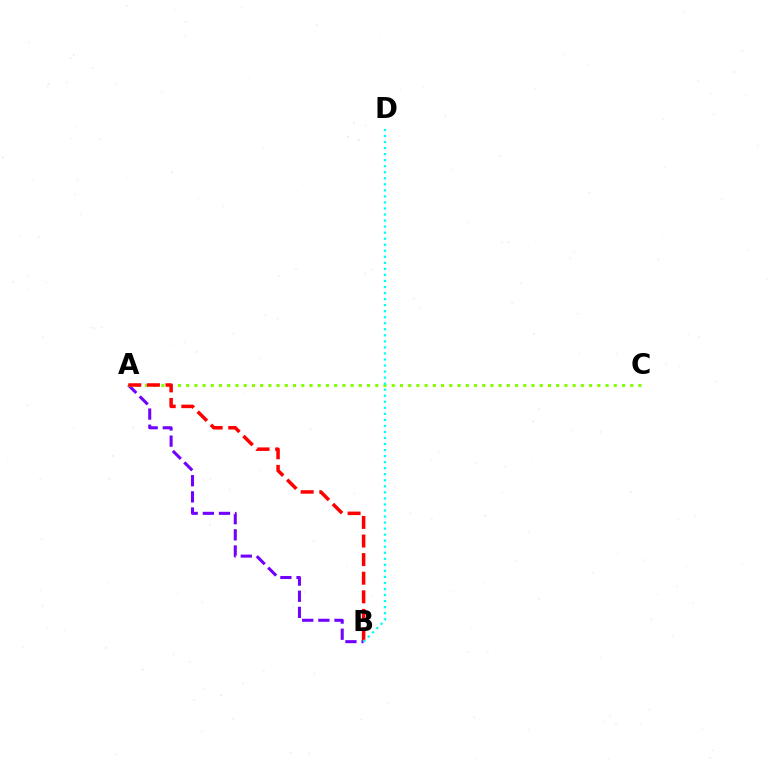{('A', 'B'): [{'color': '#7200ff', 'line_style': 'dashed', 'thickness': 2.19}, {'color': '#ff0000', 'line_style': 'dashed', 'thickness': 2.53}], ('A', 'C'): [{'color': '#84ff00', 'line_style': 'dotted', 'thickness': 2.23}], ('B', 'D'): [{'color': '#00fff6', 'line_style': 'dotted', 'thickness': 1.64}]}